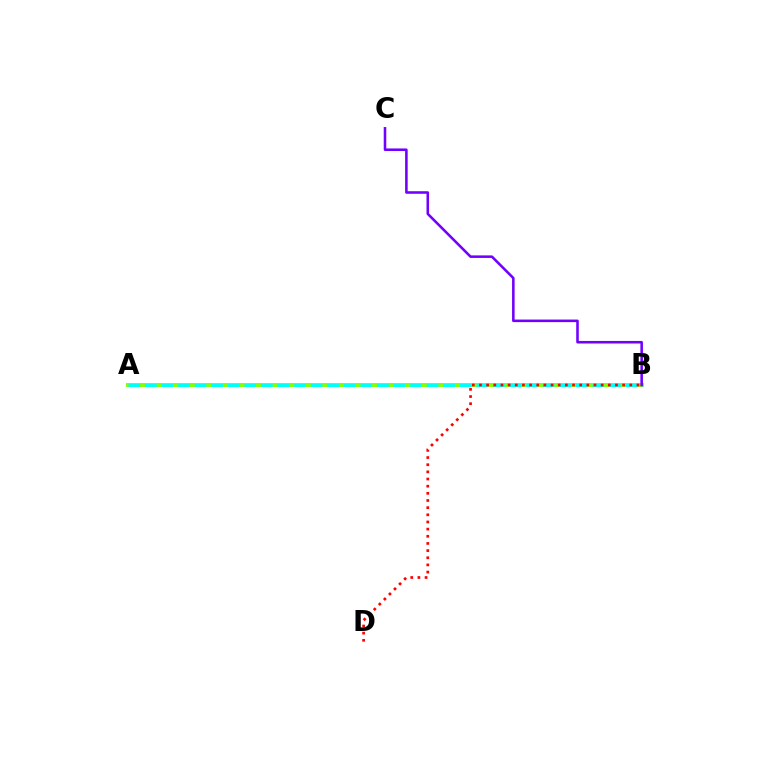{('A', 'B'): [{'color': '#84ff00', 'line_style': 'solid', 'thickness': 2.82}, {'color': '#00fff6', 'line_style': 'dashed', 'thickness': 2.25}], ('B', 'C'): [{'color': '#7200ff', 'line_style': 'solid', 'thickness': 1.84}], ('B', 'D'): [{'color': '#ff0000', 'line_style': 'dotted', 'thickness': 1.94}]}